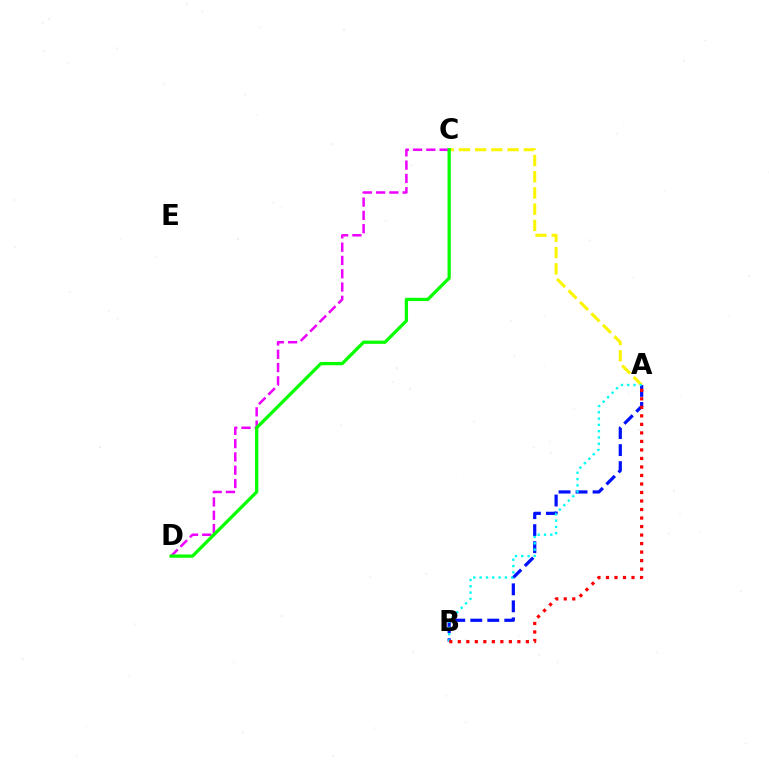{('C', 'D'): [{'color': '#ee00ff', 'line_style': 'dashed', 'thickness': 1.81}, {'color': '#08ff00', 'line_style': 'solid', 'thickness': 2.35}], ('A', 'B'): [{'color': '#0010ff', 'line_style': 'dashed', 'thickness': 2.31}, {'color': '#00fff6', 'line_style': 'dotted', 'thickness': 1.71}, {'color': '#ff0000', 'line_style': 'dotted', 'thickness': 2.31}], ('A', 'C'): [{'color': '#fcf500', 'line_style': 'dashed', 'thickness': 2.2}]}